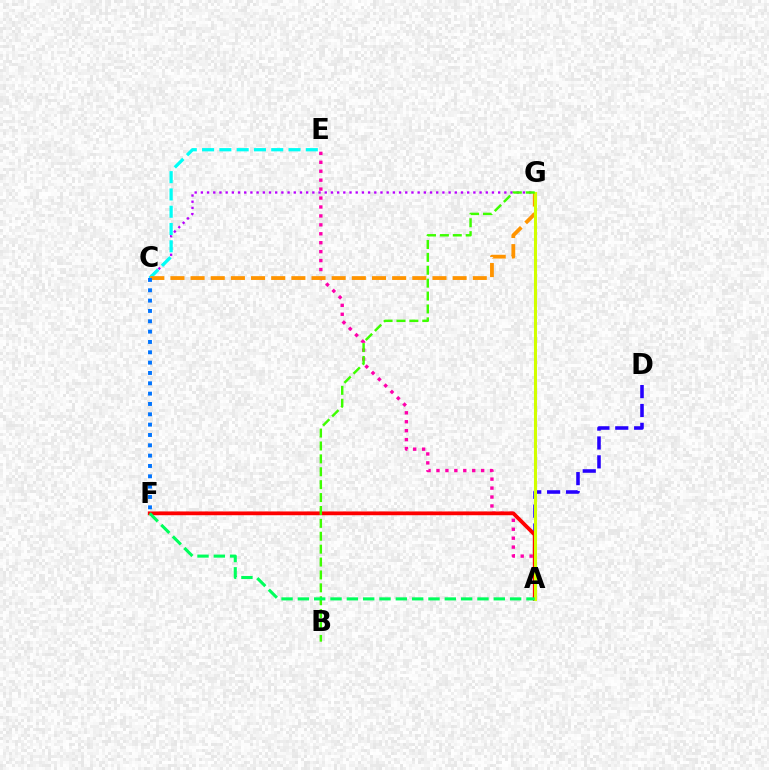{('A', 'E'): [{'color': '#ff00ac', 'line_style': 'dotted', 'thickness': 2.43}], ('A', 'D'): [{'color': '#2500ff', 'line_style': 'dashed', 'thickness': 2.56}], ('C', 'G'): [{'color': '#b900ff', 'line_style': 'dotted', 'thickness': 1.68}, {'color': '#ff9400', 'line_style': 'dashed', 'thickness': 2.74}], ('A', 'F'): [{'color': '#ff0000', 'line_style': 'solid', 'thickness': 2.72}, {'color': '#00ff5c', 'line_style': 'dashed', 'thickness': 2.22}], ('C', 'E'): [{'color': '#00fff6', 'line_style': 'dashed', 'thickness': 2.35}], ('A', 'G'): [{'color': '#d1ff00', 'line_style': 'solid', 'thickness': 2.2}], ('B', 'G'): [{'color': '#3dff00', 'line_style': 'dashed', 'thickness': 1.75}], ('C', 'F'): [{'color': '#0074ff', 'line_style': 'dotted', 'thickness': 2.81}]}